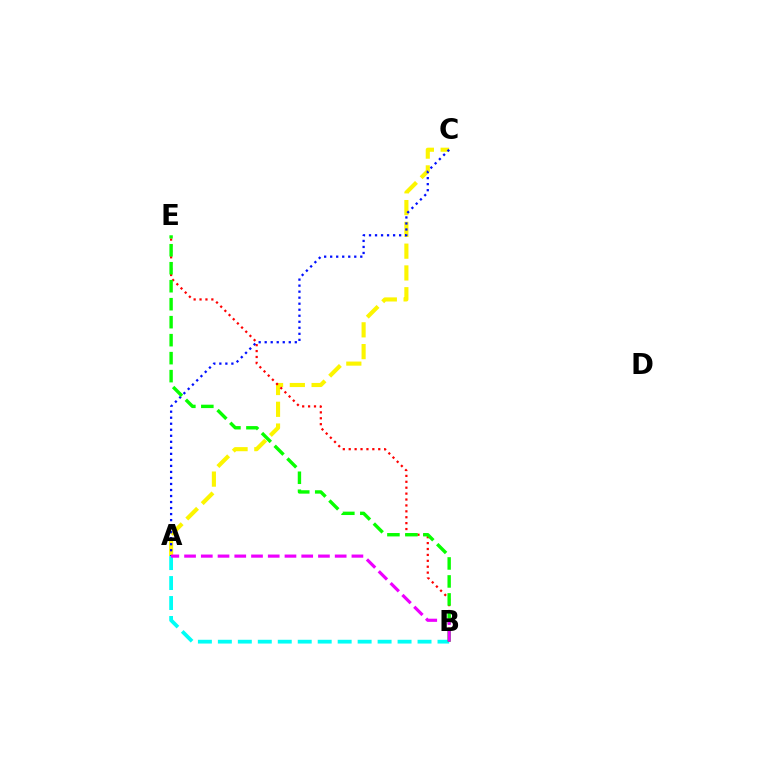{('A', 'C'): [{'color': '#fcf500', 'line_style': 'dashed', 'thickness': 2.96}, {'color': '#0010ff', 'line_style': 'dotted', 'thickness': 1.64}], ('A', 'B'): [{'color': '#00fff6', 'line_style': 'dashed', 'thickness': 2.71}, {'color': '#ee00ff', 'line_style': 'dashed', 'thickness': 2.27}], ('B', 'E'): [{'color': '#ff0000', 'line_style': 'dotted', 'thickness': 1.6}, {'color': '#08ff00', 'line_style': 'dashed', 'thickness': 2.44}]}